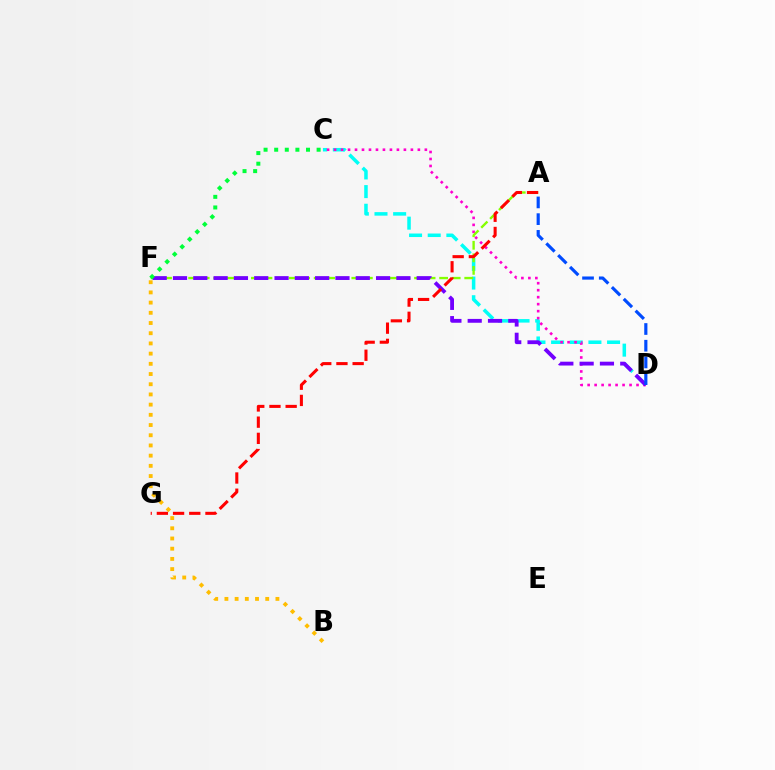{('C', 'D'): [{'color': '#00fff6', 'line_style': 'dashed', 'thickness': 2.53}, {'color': '#ff00cf', 'line_style': 'dotted', 'thickness': 1.9}], ('A', 'F'): [{'color': '#84ff00', 'line_style': 'dashed', 'thickness': 1.7}], ('D', 'F'): [{'color': '#7200ff', 'line_style': 'dashed', 'thickness': 2.76}], ('B', 'F'): [{'color': '#ffbd00', 'line_style': 'dotted', 'thickness': 2.77}], ('A', 'D'): [{'color': '#004bff', 'line_style': 'dashed', 'thickness': 2.27}], ('C', 'F'): [{'color': '#00ff39', 'line_style': 'dotted', 'thickness': 2.88}], ('A', 'G'): [{'color': '#ff0000', 'line_style': 'dashed', 'thickness': 2.2}]}